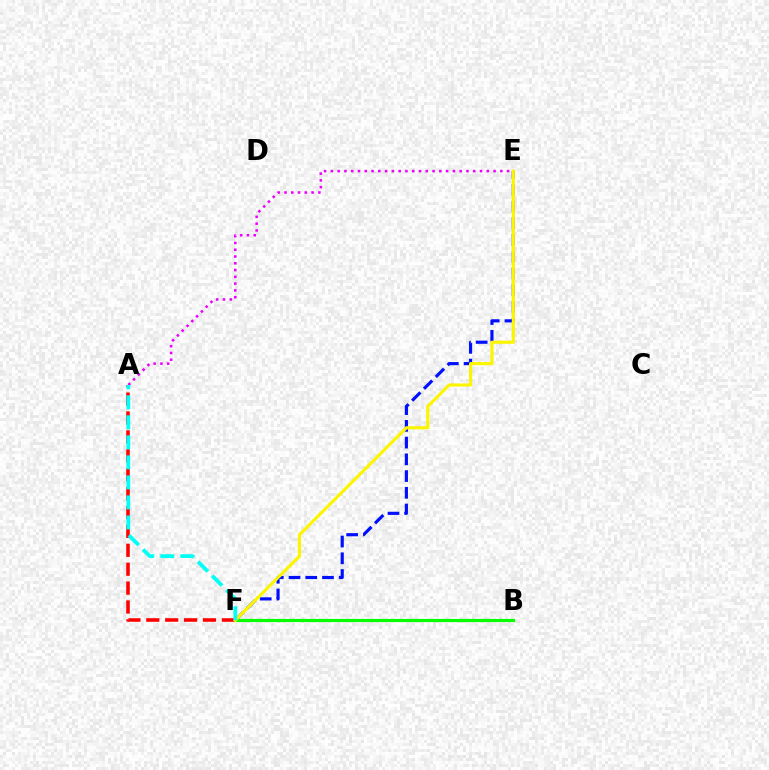{('A', 'E'): [{'color': '#ee00ff', 'line_style': 'dotted', 'thickness': 1.84}], ('E', 'F'): [{'color': '#0010ff', 'line_style': 'dashed', 'thickness': 2.27}, {'color': '#fcf500', 'line_style': 'solid', 'thickness': 2.26}], ('B', 'F'): [{'color': '#08ff00', 'line_style': 'solid', 'thickness': 2.29}], ('A', 'F'): [{'color': '#ff0000', 'line_style': 'dashed', 'thickness': 2.57}, {'color': '#00fff6', 'line_style': 'dashed', 'thickness': 2.72}]}